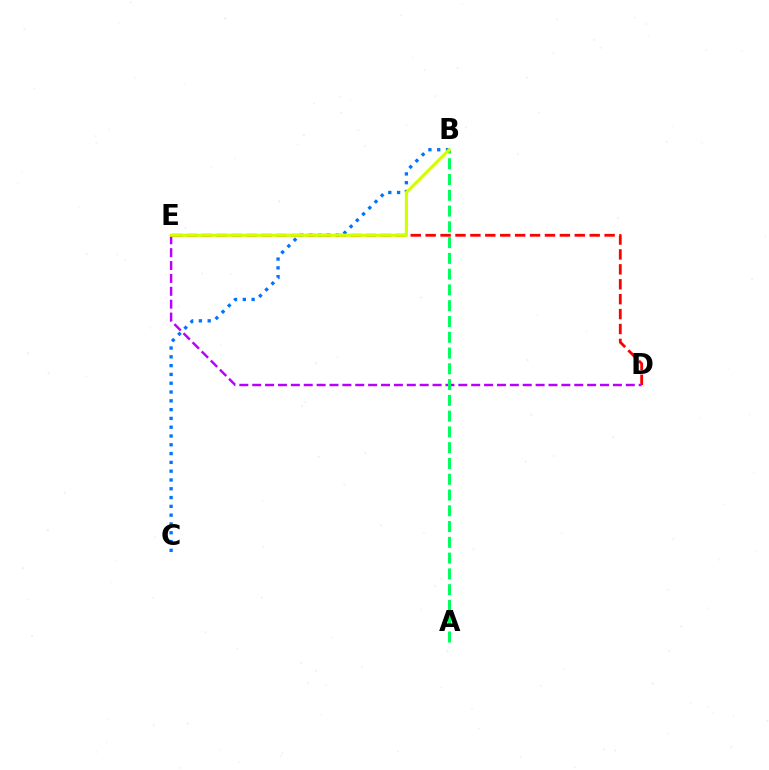{('B', 'C'): [{'color': '#0074ff', 'line_style': 'dotted', 'thickness': 2.39}], ('D', 'E'): [{'color': '#ff0000', 'line_style': 'dashed', 'thickness': 2.03}, {'color': '#b900ff', 'line_style': 'dashed', 'thickness': 1.75}], ('A', 'B'): [{'color': '#00ff5c', 'line_style': 'dashed', 'thickness': 2.14}], ('B', 'E'): [{'color': '#d1ff00', 'line_style': 'solid', 'thickness': 2.26}]}